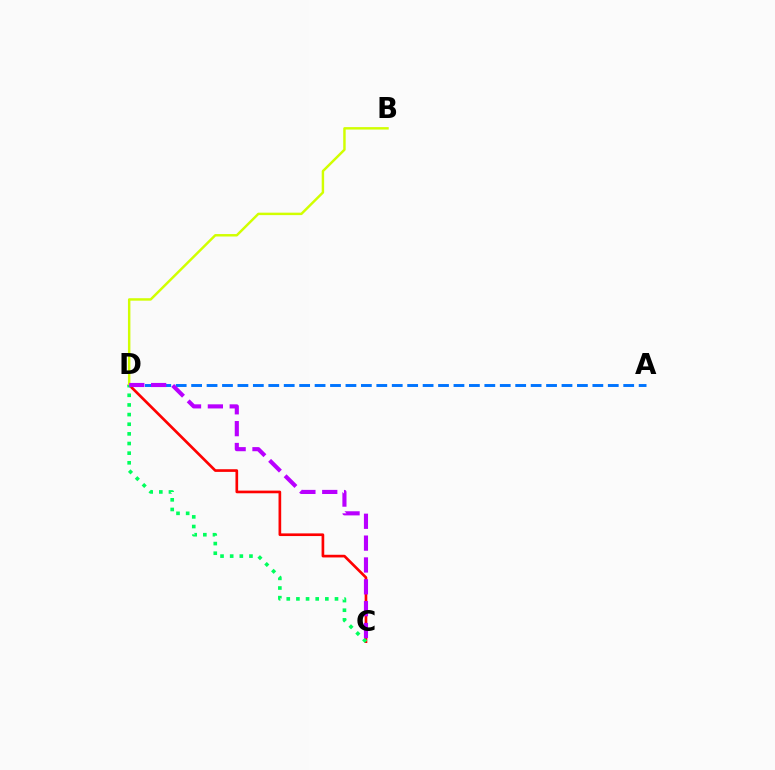{('C', 'D'): [{'color': '#ff0000', 'line_style': 'solid', 'thickness': 1.92}, {'color': '#00ff5c', 'line_style': 'dotted', 'thickness': 2.62}, {'color': '#b900ff', 'line_style': 'dashed', 'thickness': 2.97}], ('A', 'D'): [{'color': '#0074ff', 'line_style': 'dashed', 'thickness': 2.1}], ('B', 'D'): [{'color': '#d1ff00', 'line_style': 'solid', 'thickness': 1.76}]}